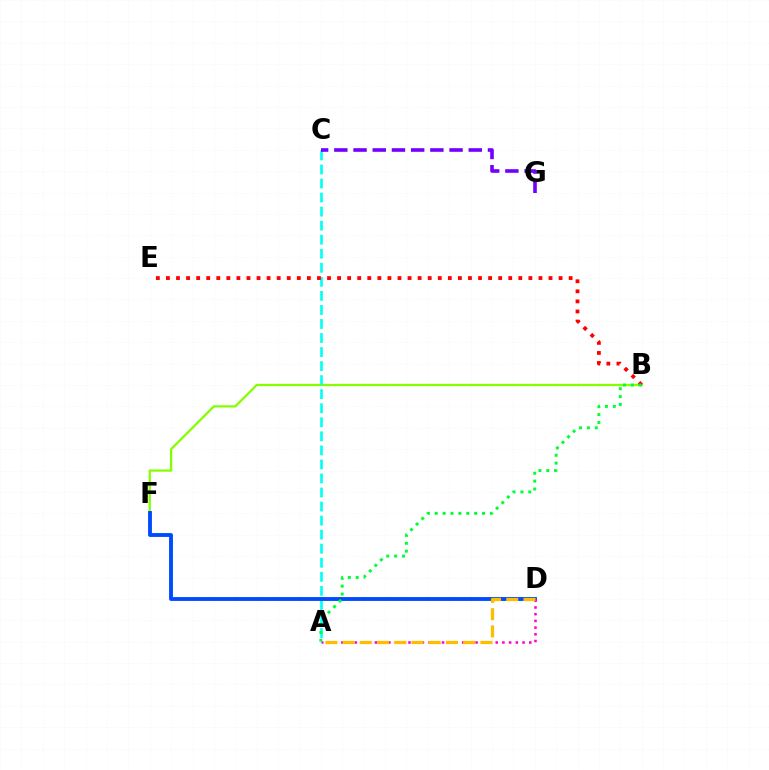{('B', 'F'): [{'color': '#84ff00', 'line_style': 'solid', 'thickness': 1.63}], ('A', 'C'): [{'color': '#00fff6', 'line_style': 'dashed', 'thickness': 1.91}], ('C', 'G'): [{'color': '#7200ff', 'line_style': 'dashed', 'thickness': 2.61}], ('D', 'F'): [{'color': '#004bff', 'line_style': 'solid', 'thickness': 2.79}], ('B', 'E'): [{'color': '#ff0000', 'line_style': 'dotted', 'thickness': 2.74}], ('A', 'D'): [{'color': '#ff00cf', 'line_style': 'dotted', 'thickness': 1.82}, {'color': '#ffbd00', 'line_style': 'dashed', 'thickness': 2.34}], ('A', 'B'): [{'color': '#00ff39', 'line_style': 'dotted', 'thickness': 2.14}]}